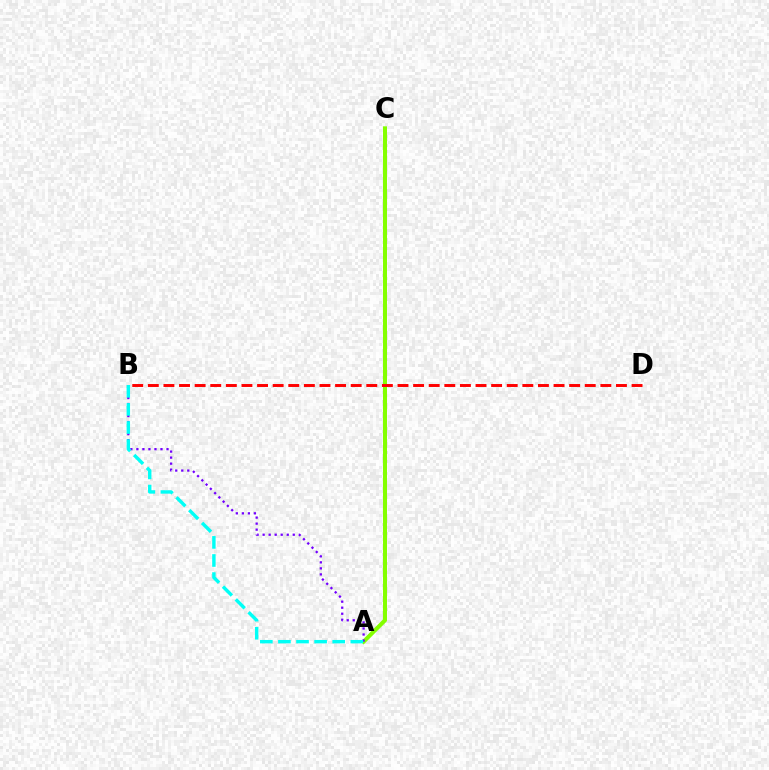{('A', 'C'): [{'color': '#84ff00', 'line_style': 'solid', 'thickness': 2.9}], ('A', 'B'): [{'color': '#7200ff', 'line_style': 'dotted', 'thickness': 1.64}, {'color': '#00fff6', 'line_style': 'dashed', 'thickness': 2.46}], ('B', 'D'): [{'color': '#ff0000', 'line_style': 'dashed', 'thickness': 2.12}]}